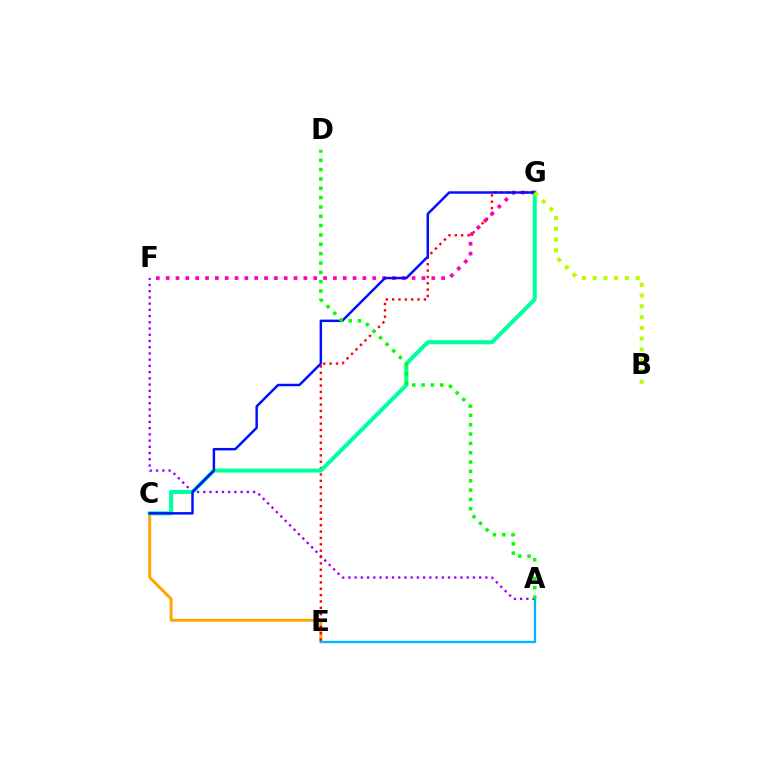{('C', 'E'): [{'color': '#ffa500', 'line_style': 'solid', 'thickness': 2.12}], ('A', 'F'): [{'color': '#9b00ff', 'line_style': 'dotted', 'thickness': 1.69}], ('A', 'E'): [{'color': '#00b5ff', 'line_style': 'solid', 'thickness': 1.67}], ('E', 'G'): [{'color': '#ff0000', 'line_style': 'dotted', 'thickness': 1.73}], ('C', 'G'): [{'color': '#00ff9d', 'line_style': 'solid', 'thickness': 2.9}, {'color': '#0010ff', 'line_style': 'solid', 'thickness': 1.77}], ('F', 'G'): [{'color': '#ff00bd', 'line_style': 'dotted', 'thickness': 2.67}], ('B', 'G'): [{'color': '#b3ff00', 'line_style': 'dotted', 'thickness': 2.92}], ('A', 'D'): [{'color': '#08ff00', 'line_style': 'dotted', 'thickness': 2.54}]}